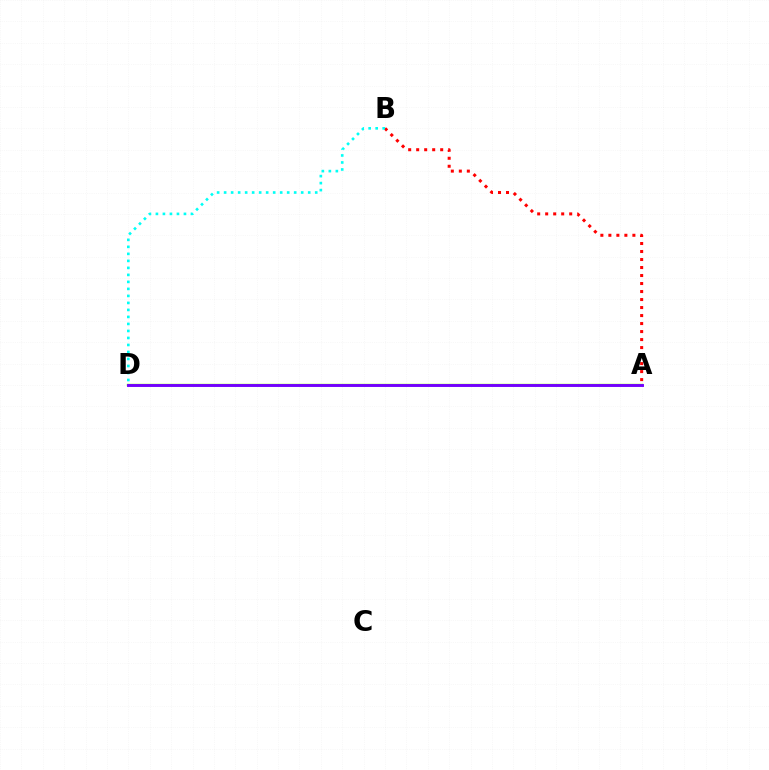{('A', 'D'): [{'color': '#84ff00', 'line_style': 'solid', 'thickness': 1.72}, {'color': '#7200ff', 'line_style': 'solid', 'thickness': 2.09}], ('A', 'B'): [{'color': '#ff0000', 'line_style': 'dotted', 'thickness': 2.18}], ('B', 'D'): [{'color': '#00fff6', 'line_style': 'dotted', 'thickness': 1.9}]}